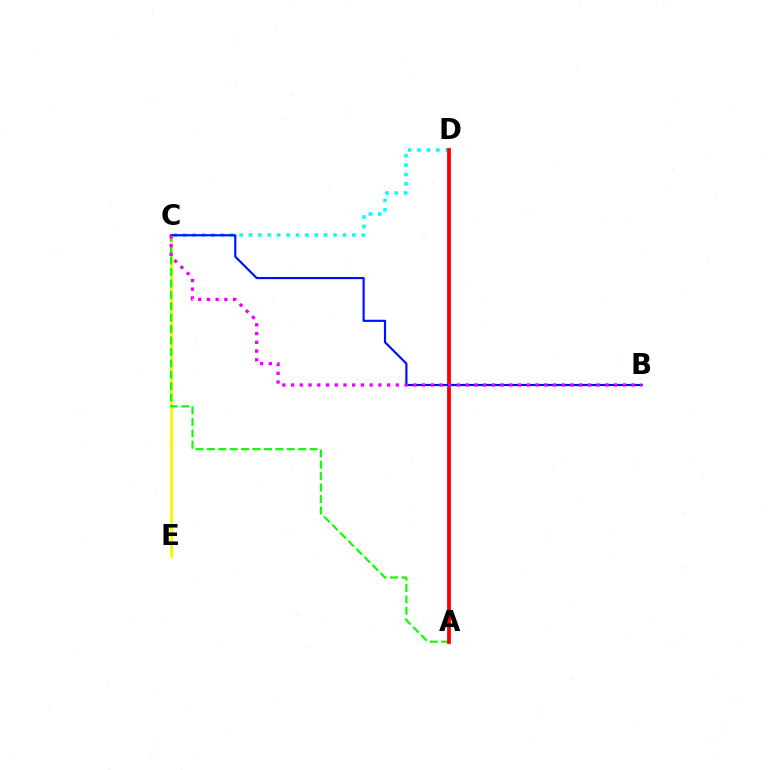{('C', 'E'): [{'color': '#fcf500', 'line_style': 'solid', 'thickness': 2.13}], ('A', 'C'): [{'color': '#08ff00', 'line_style': 'dashed', 'thickness': 1.55}], ('C', 'D'): [{'color': '#00fff6', 'line_style': 'dotted', 'thickness': 2.55}], ('A', 'D'): [{'color': '#ff0000', 'line_style': 'solid', 'thickness': 2.73}], ('B', 'C'): [{'color': '#0010ff', 'line_style': 'solid', 'thickness': 1.57}, {'color': '#ee00ff', 'line_style': 'dotted', 'thickness': 2.37}]}